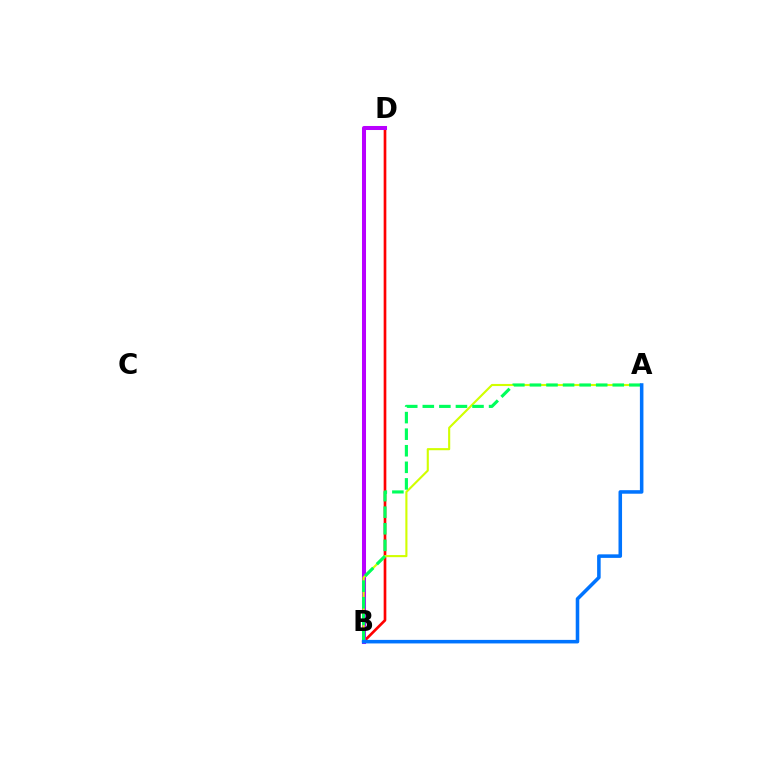{('B', 'D'): [{'color': '#ff0000', 'line_style': 'solid', 'thickness': 1.92}, {'color': '#b900ff', 'line_style': 'solid', 'thickness': 2.9}], ('A', 'B'): [{'color': '#d1ff00', 'line_style': 'solid', 'thickness': 1.52}, {'color': '#00ff5c', 'line_style': 'dashed', 'thickness': 2.25}, {'color': '#0074ff', 'line_style': 'solid', 'thickness': 2.55}]}